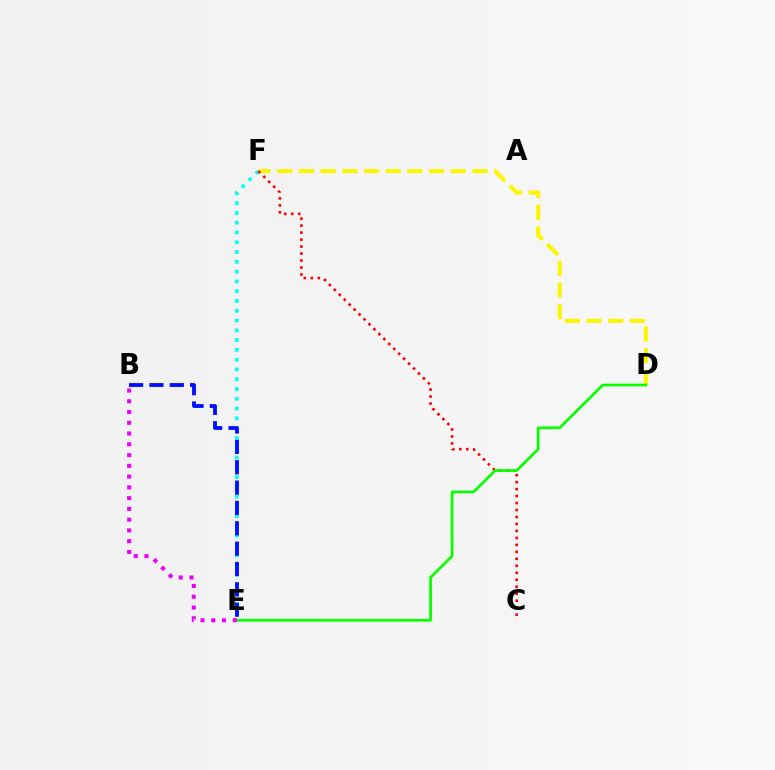{('E', 'F'): [{'color': '#00fff6', 'line_style': 'dotted', 'thickness': 2.66}], ('D', 'F'): [{'color': '#fcf500', 'line_style': 'dashed', 'thickness': 2.95}], ('C', 'F'): [{'color': '#ff0000', 'line_style': 'dotted', 'thickness': 1.9}], ('B', 'E'): [{'color': '#0010ff', 'line_style': 'dashed', 'thickness': 2.76}, {'color': '#ee00ff', 'line_style': 'dotted', 'thickness': 2.92}], ('D', 'E'): [{'color': '#08ff00', 'line_style': 'solid', 'thickness': 1.97}]}